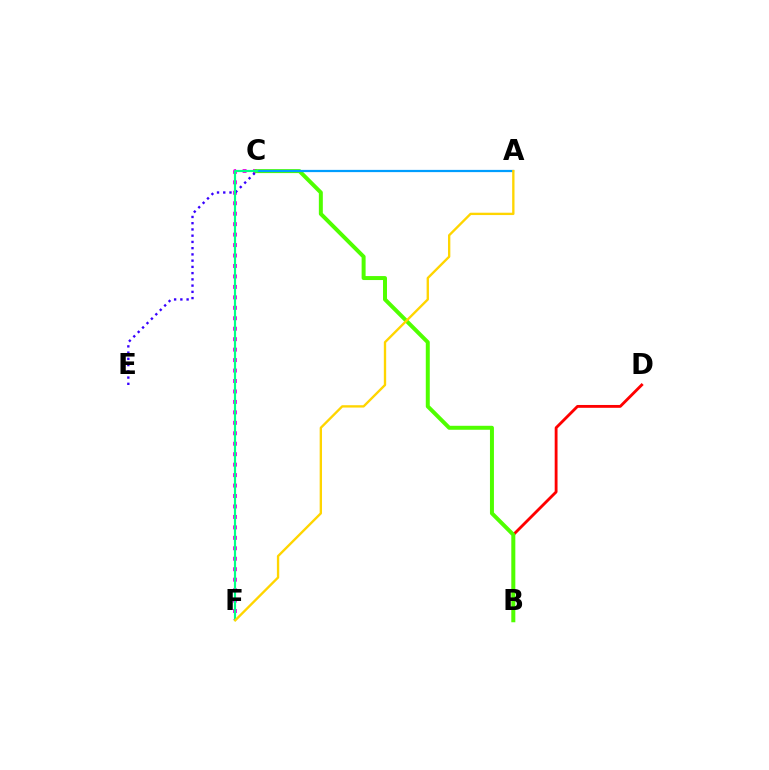{('B', 'D'): [{'color': '#ff0000', 'line_style': 'solid', 'thickness': 2.04}], ('C', 'F'): [{'color': '#ff00ed', 'line_style': 'dotted', 'thickness': 2.84}, {'color': '#00ff86', 'line_style': 'solid', 'thickness': 1.57}], ('B', 'C'): [{'color': '#4fff00', 'line_style': 'solid', 'thickness': 2.86}], ('A', 'C'): [{'color': '#009eff', 'line_style': 'solid', 'thickness': 1.61}], ('C', 'E'): [{'color': '#3700ff', 'line_style': 'dotted', 'thickness': 1.7}], ('A', 'F'): [{'color': '#ffd500', 'line_style': 'solid', 'thickness': 1.69}]}